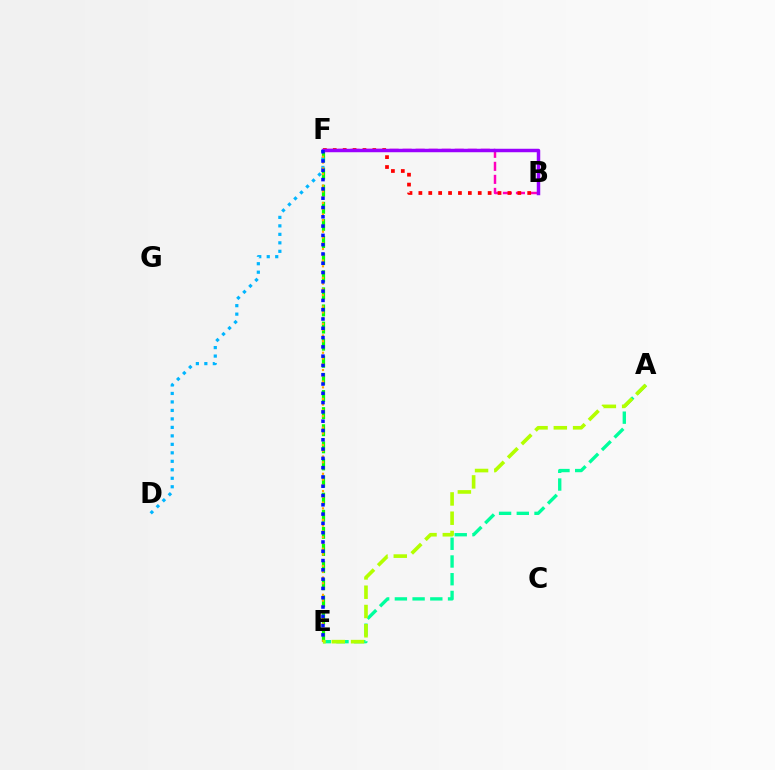{('E', 'F'): [{'color': '#08ff00', 'line_style': 'dashed', 'thickness': 2.32}, {'color': '#ffa500', 'line_style': 'dotted', 'thickness': 1.57}, {'color': '#0010ff', 'line_style': 'dotted', 'thickness': 2.52}], ('B', 'F'): [{'color': '#ff00bd', 'line_style': 'dashed', 'thickness': 1.77}, {'color': '#ff0000', 'line_style': 'dotted', 'thickness': 2.69}, {'color': '#9b00ff', 'line_style': 'solid', 'thickness': 2.5}], ('D', 'F'): [{'color': '#00b5ff', 'line_style': 'dotted', 'thickness': 2.3}], ('A', 'E'): [{'color': '#00ff9d', 'line_style': 'dashed', 'thickness': 2.41}, {'color': '#b3ff00', 'line_style': 'dashed', 'thickness': 2.62}]}